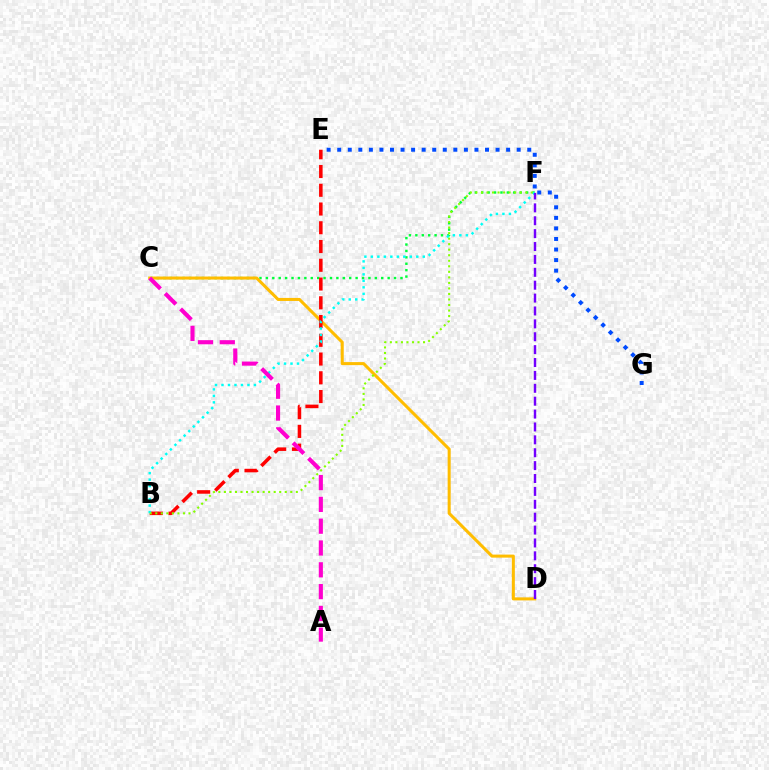{('C', 'F'): [{'color': '#00ff39', 'line_style': 'dotted', 'thickness': 1.74}], ('C', 'D'): [{'color': '#ffbd00', 'line_style': 'solid', 'thickness': 2.19}], ('B', 'E'): [{'color': '#ff0000', 'line_style': 'dashed', 'thickness': 2.55}], ('B', 'F'): [{'color': '#00fff6', 'line_style': 'dotted', 'thickness': 1.76}, {'color': '#84ff00', 'line_style': 'dotted', 'thickness': 1.5}], ('E', 'G'): [{'color': '#004bff', 'line_style': 'dotted', 'thickness': 2.87}], ('A', 'C'): [{'color': '#ff00cf', 'line_style': 'dashed', 'thickness': 2.96}], ('D', 'F'): [{'color': '#7200ff', 'line_style': 'dashed', 'thickness': 1.75}]}